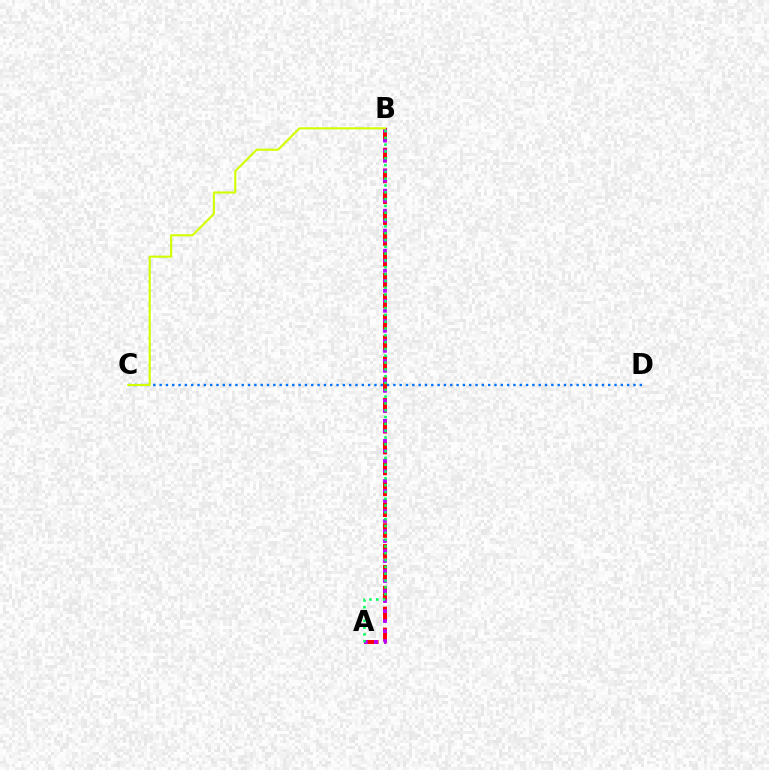{('C', 'D'): [{'color': '#0074ff', 'line_style': 'dotted', 'thickness': 1.72}], ('A', 'B'): [{'color': '#ff0000', 'line_style': 'dashed', 'thickness': 2.83}, {'color': '#b900ff', 'line_style': 'dotted', 'thickness': 2.72}, {'color': '#00ff5c', 'line_style': 'dotted', 'thickness': 1.85}], ('B', 'C'): [{'color': '#d1ff00', 'line_style': 'solid', 'thickness': 1.51}]}